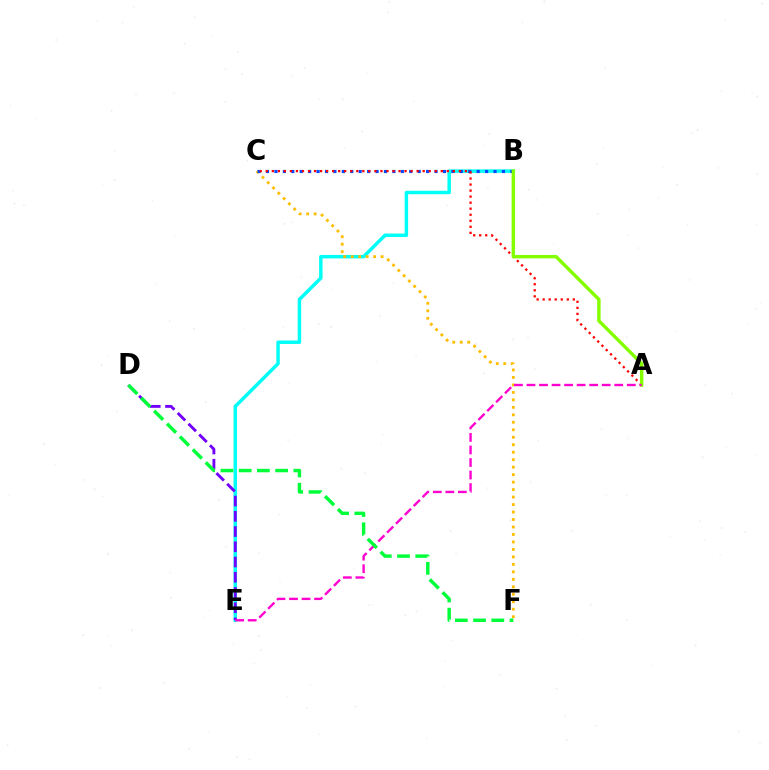{('B', 'E'): [{'color': '#00fff6', 'line_style': 'solid', 'thickness': 2.5}], ('C', 'F'): [{'color': '#ffbd00', 'line_style': 'dotted', 'thickness': 2.03}], ('B', 'C'): [{'color': '#004bff', 'line_style': 'dotted', 'thickness': 2.29}], ('D', 'E'): [{'color': '#7200ff', 'line_style': 'dashed', 'thickness': 2.07}], ('A', 'C'): [{'color': '#ff0000', 'line_style': 'dotted', 'thickness': 1.64}], ('A', 'B'): [{'color': '#84ff00', 'line_style': 'solid', 'thickness': 2.48}], ('A', 'E'): [{'color': '#ff00cf', 'line_style': 'dashed', 'thickness': 1.7}], ('D', 'F'): [{'color': '#00ff39', 'line_style': 'dashed', 'thickness': 2.48}]}